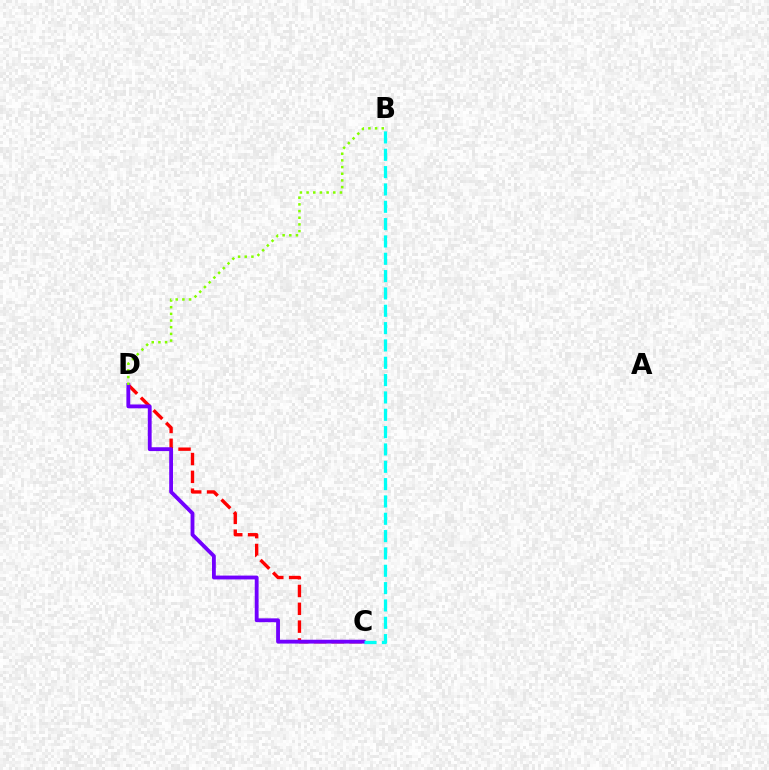{('C', 'D'): [{'color': '#ff0000', 'line_style': 'dashed', 'thickness': 2.42}, {'color': '#7200ff', 'line_style': 'solid', 'thickness': 2.76}], ('B', 'C'): [{'color': '#00fff6', 'line_style': 'dashed', 'thickness': 2.35}], ('B', 'D'): [{'color': '#84ff00', 'line_style': 'dotted', 'thickness': 1.81}]}